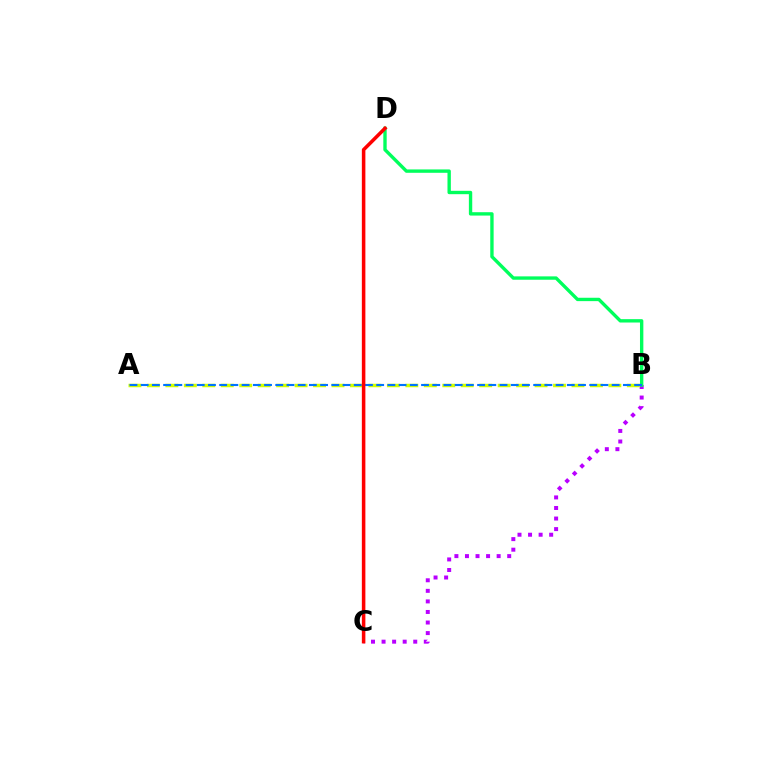{('B', 'C'): [{'color': '#b900ff', 'line_style': 'dotted', 'thickness': 2.87}], ('B', 'D'): [{'color': '#00ff5c', 'line_style': 'solid', 'thickness': 2.43}], ('A', 'B'): [{'color': '#d1ff00', 'line_style': 'dashed', 'thickness': 2.51}, {'color': '#0074ff', 'line_style': 'dashed', 'thickness': 1.52}], ('C', 'D'): [{'color': '#ff0000', 'line_style': 'solid', 'thickness': 2.55}]}